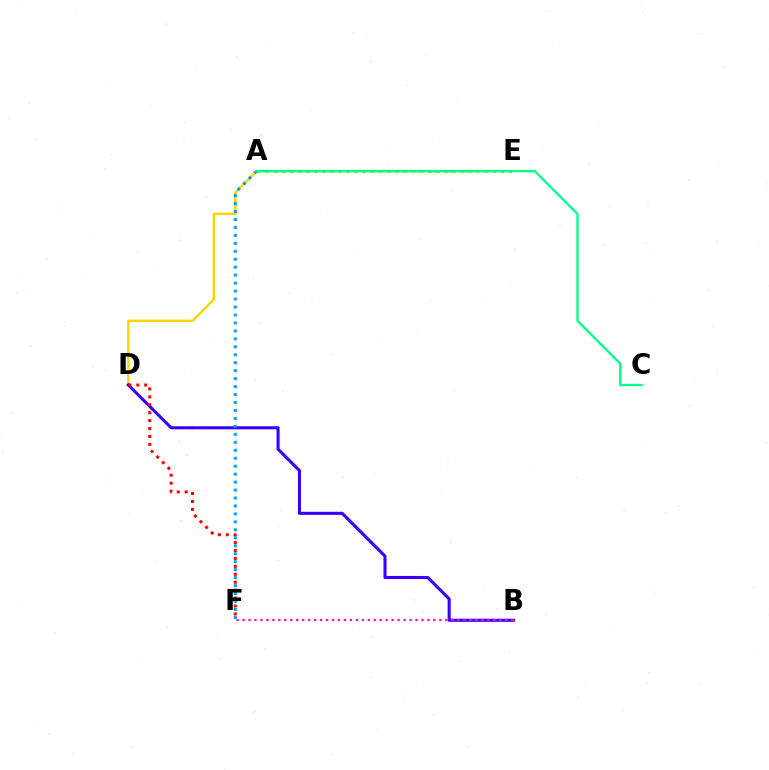{('A', 'D'): [{'color': '#ffd500', 'line_style': 'solid', 'thickness': 1.77}], ('B', 'D'): [{'color': '#3700ff', 'line_style': 'solid', 'thickness': 2.21}], ('B', 'F'): [{'color': '#ff00ed', 'line_style': 'dotted', 'thickness': 1.62}], ('A', 'E'): [{'color': '#4fff00', 'line_style': 'dotted', 'thickness': 2.2}], ('D', 'F'): [{'color': '#ff0000', 'line_style': 'dotted', 'thickness': 2.16}], ('A', 'F'): [{'color': '#009eff', 'line_style': 'dotted', 'thickness': 2.16}], ('A', 'C'): [{'color': '#00ff86', 'line_style': 'solid', 'thickness': 1.65}]}